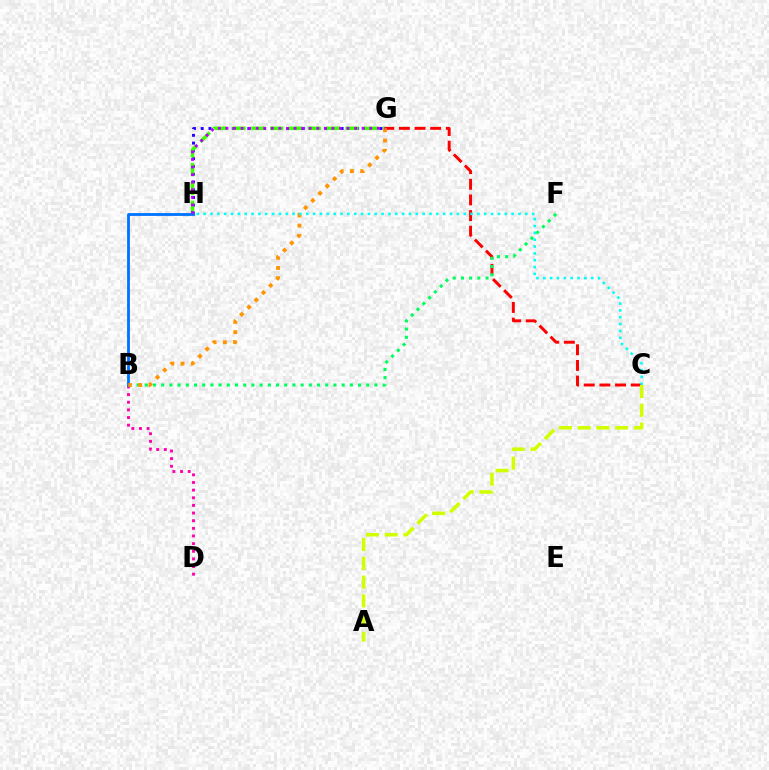{('G', 'H'): [{'color': '#2500ff', 'line_style': 'dotted', 'thickness': 2.11}, {'color': '#3dff00', 'line_style': 'dashed', 'thickness': 2.56}, {'color': '#b900ff', 'line_style': 'dotted', 'thickness': 2.06}], ('B', 'D'): [{'color': '#ff00ac', 'line_style': 'dotted', 'thickness': 2.08}], ('C', 'G'): [{'color': '#ff0000', 'line_style': 'dashed', 'thickness': 2.13}], ('B', 'F'): [{'color': '#00ff5c', 'line_style': 'dotted', 'thickness': 2.23}], ('B', 'H'): [{'color': '#0074ff', 'line_style': 'solid', 'thickness': 2.04}], ('A', 'C'): [{'color': '#d1ff00', 'line_style': 'dashed', 'thickness': 2.55}], ('B', 'G'): [{'color': '#ff9400', 'line_style': 'dotted', 'thickness': 2.78}], ('C', 'H'): [{'color': '#00fff6', 'line_style': 'dotted', 'thickness': 1.86}]}